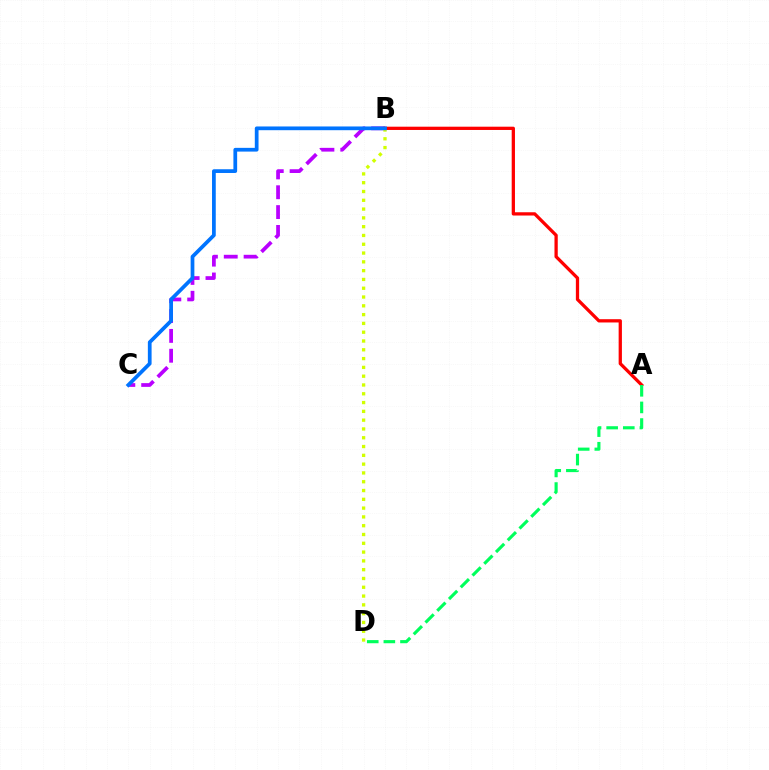{('B', 'C'): [{'color': '#b900ff', 'line_style': 'dashed', 'thickness': 2.7}, {'color': '#0074ff', 'line_style': 'solid', 'thickness': 2.69}], ('B', 'D'): [{'color': '#d1ff00', 'line_style': 'dotted', 'thickness': 2.39}], ('A', 'B'): [{'color': '#ff0000', 'line_style': 'solid', 'thickness': 2.36}], ('A', 'D'): [{'color': '#00ff5c', 'line_style': 'dashed', 'thickness': 2.26}]}